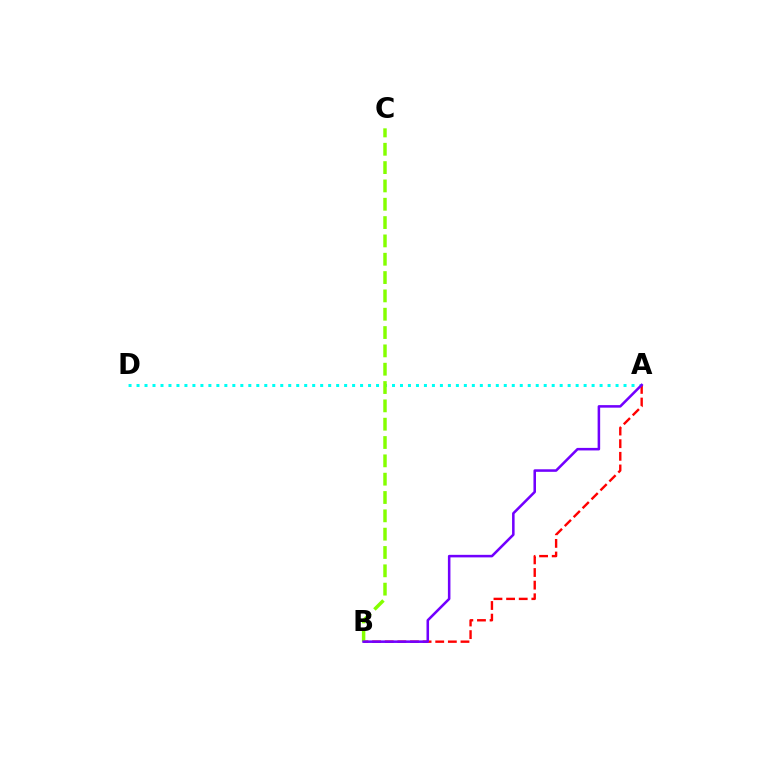{('A', 'D'): [{'color': '#00fff6', 'line_style': 'dotted', 'thickness': 2.17}], ('A', 'B'): [{'color': '#ff0000', 'line_style': 'dashed', 'thickness': 1.72}, {'color': '#7200ff', 'line_style': 'solid', 'thickness': 1.83}], ('B', 'C'): [{'color': '#84ff00', 'line_style': 'dashed', 'thickness': 2.49}]}